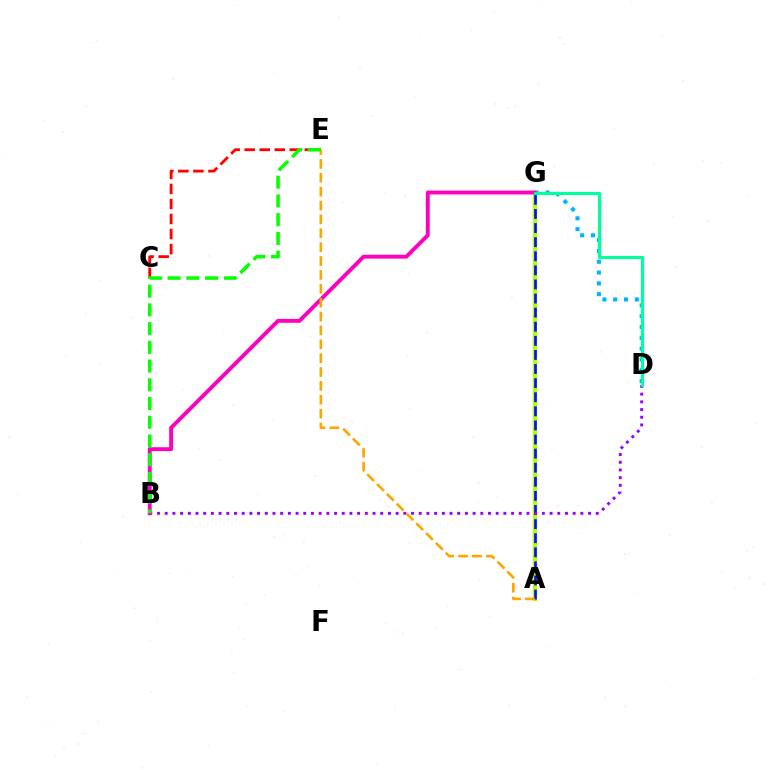{('D', 'G'): [{'color': '#00b5ff', 'line_style': 'dotted', 'thickness': 2.94}, {'color': '#00ff9d', 'line_style': 'solid', 'thickness': 2.26}], ('A', 'G'): [{'color': '#b3ff00', 'line_style': 'solid', 'thickness': 3.0}, {'color': '#0010ff', 'line_style': 'dashed', 'thickness': 1.92}], ('C', 'E'): [{'color': '#ff0000', 'line_style': 'dashed', 'thickness': 2.04}], ('B', 'D'): [{'color': '#9b00ff', 'line_style': 'dotted', 'thickness': 2.09}], ('B', 'G'): [{'color': '#ff00bd', 'line_style': 'solid', 'thickness': 2.81}], ('A', 'E'): [{'color': '#ffa500', 'line_style': 'dashed', 'thickness': 1.88}], ('B', 'E'): [{'color': '#08ff00', 'line_style': 'dashed', 'thickness': 2.54}]}